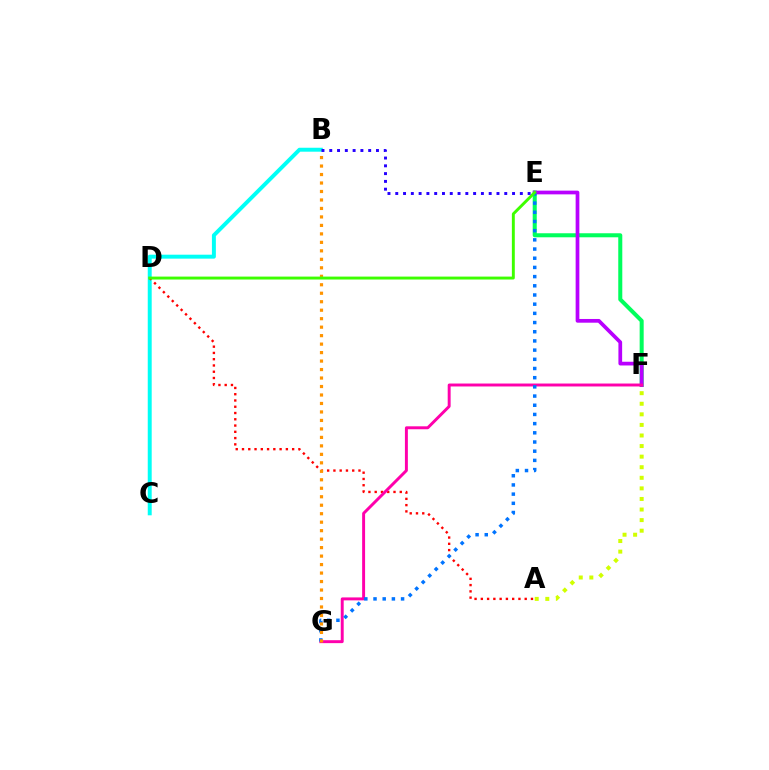{('B', 'C'): [{'color': '#00fff6', 'line_style': 'solid', 'thickness': 2.84}], ('E', 'F'): [{'color': '#00ff5c', 'line_style': 'solid', 'thickness': 2.9}, {'color': '#b900ff', 'line_style': 'solid', 'thickness': 2.68}], ('A', 'D'): [{'color': '#ff0000', 'line_style': 'dotted', 'thickness': 1.7}], ('A', 'F'): [{'color': '#d1ff00', 'line_style': 'dotted', 'thickness': 2.87}], ('F', 'G'): [{'color': '#ff00ac', 'line_style': 'solid', 'thickness': 2.12}], ('E', 'G'): [{'color': '#0074ff', 'line_style': 'dotted', 'thickness': 2.5}], ('B', 'G'): [{'color': '#ff9400', 'line_style': 'dotted', 'thickness': 2.3}], ('D', 'E'): [{'color': '#3dff00', 'line_style': 'solid', 'thickness': 2.1}], ('B', 'E'): [{'color': '#2500ff', 'line_style': 'dotted', 'thickness': 2.12}]}